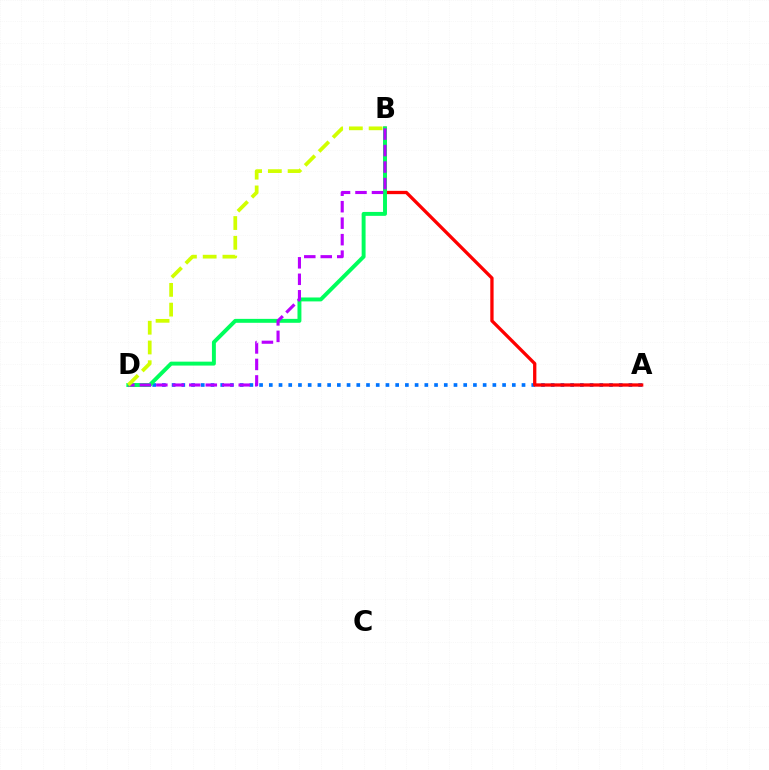{('A', 'D'): [{'color': '#0074ff', 'line_style': 'dotted', 'thickness': 2.64}], ('A', 'B'): [{'color': '#ff0000', 'line_style': 'solid', 'thickness': 2.37}], ('B', 'D'): [{'color': '#00ff5c', 'line_style': 'solid', 'thickness': 2.83}, {'color': '#b900ff', 'line_style': 'dashed', 'thickness': 2.24}, {'color': '#d1ff00', 'line_style': 'dashed', 'thickness': 2.68}]}